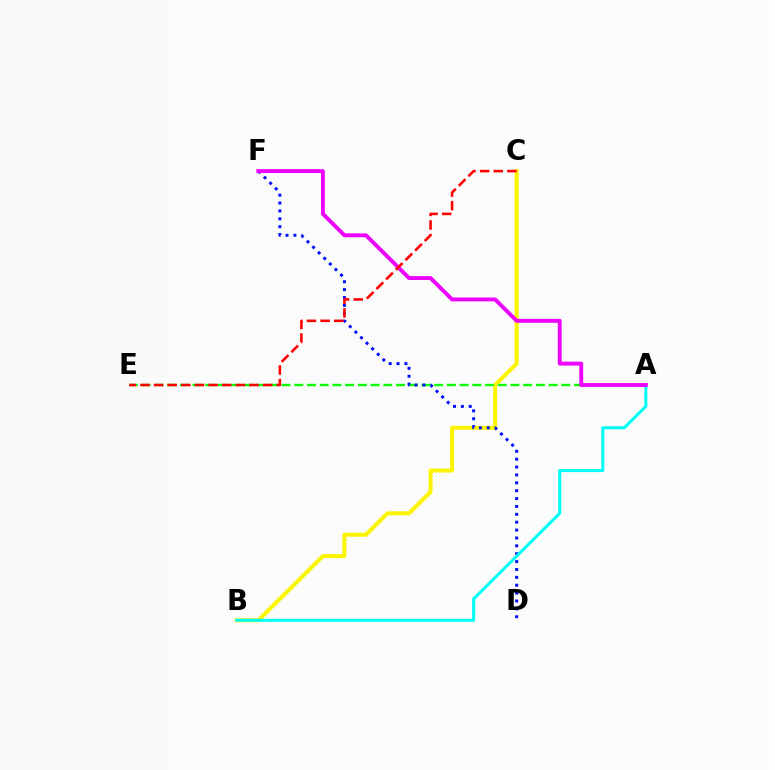{('B', 'C'): [{'color': '#fcf500', 'line_style': 'solid', 'thickness': 2.91}], ('A', 'E'): [{'color': '#08ff00', 'line_style': 'dashed', 'thickness': 1.73}], ('D', 'F'): [{'color': '#0010ff', 'line_style': 'dotted', 'thickness': 2.14}], ('A', 'B'): [{'color': '#00fff6', 'line_style': 'solid', 'thickness': 2.21}], ('A', 'F'): [{'color': '#ee00ff', 'line_style': 'solid', 'thickness': 2.8}], ('C', 'E'): [{'color': '#ff0000', 'line_style': 'dashed', 'thickness': 1.85}]}